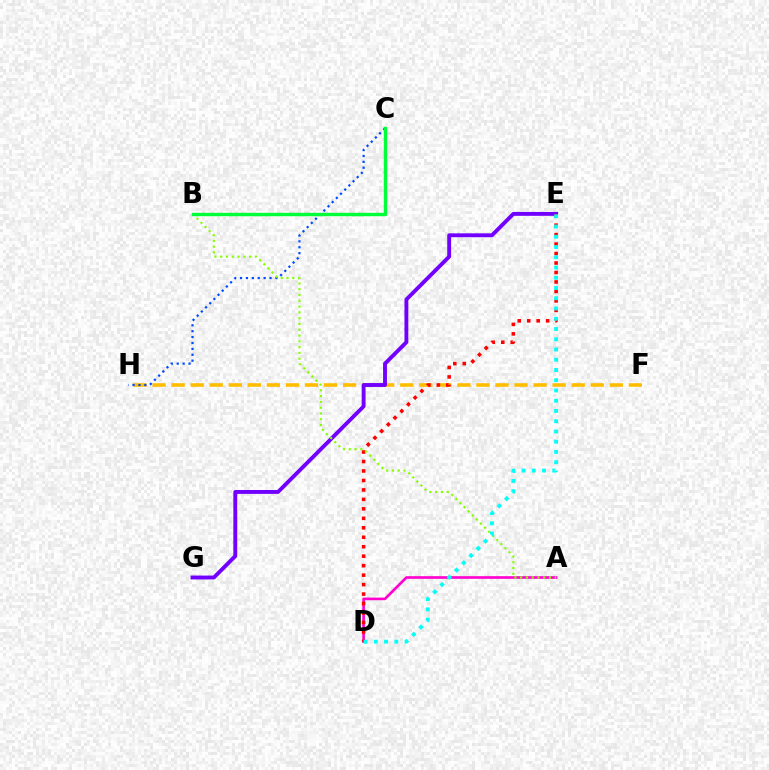{('F', 'H'): [{'color': '#ffbd00', 'line_style': 'dashed', 'thickness': 2.59}], ('A', 'D'): [{'color': '#ff00cf', 'line_style': 'solid', 'thickness': 1.9}], ('E', 'G'): [{'color': '#7200ff', 'line_style': 'solid', 'thickness': 2.79}], ('C', 'H'): [{'color': '#004bff', 'line_style': 'dotted', 'thickness': 1.6}], ('D', 'E'): [{'color': '#ff0000', 'line_style': 'dotted', 'thickness': 2.57}, {'color': '#00fff6', 'line_style': 'dotted', 'thickness': 2.78}], ('A', 'B'): [{'color': '#84ff00', 'line_style': 'dotted', 'thickness': 1.57}], ('B', 'C'): [{'color': '#00ff39', 'line_style': 'solid', 'thickness': 2.45}]}